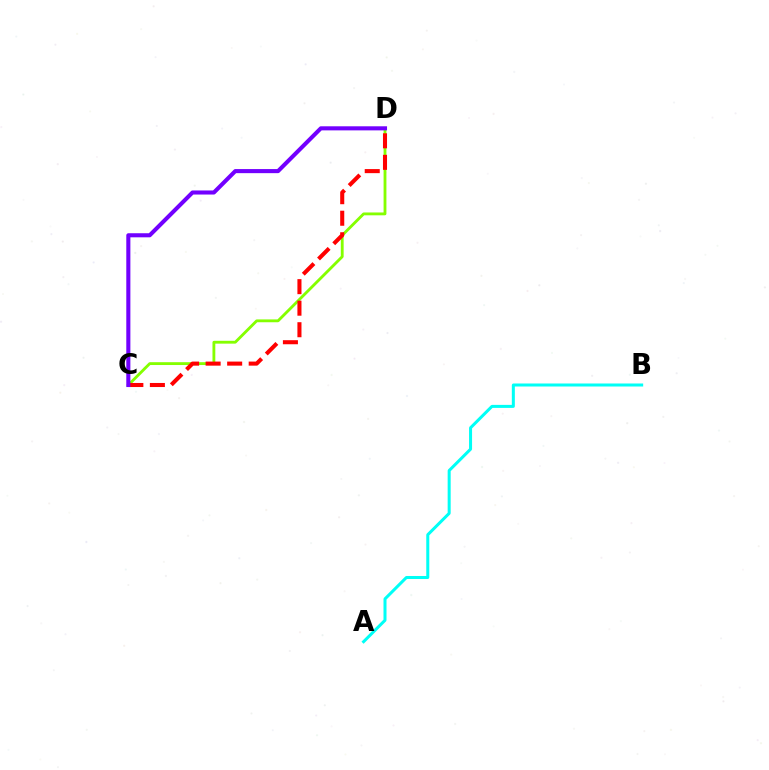{('A', 'B'): [{'color': '#00fff6', 'line_style': 'solid', 'thickness': 2.17}], ('C', 'D'): [{'color': '#84ff00', 'line_style': 'solid', 'thickness': 2.04}, {'color': '#ff0000', 'line_style': 'dashed', 'thickness': 2.93}, {'color': '#7200ff', 'line_style': 'solid', 'thickness': 2.94}]}